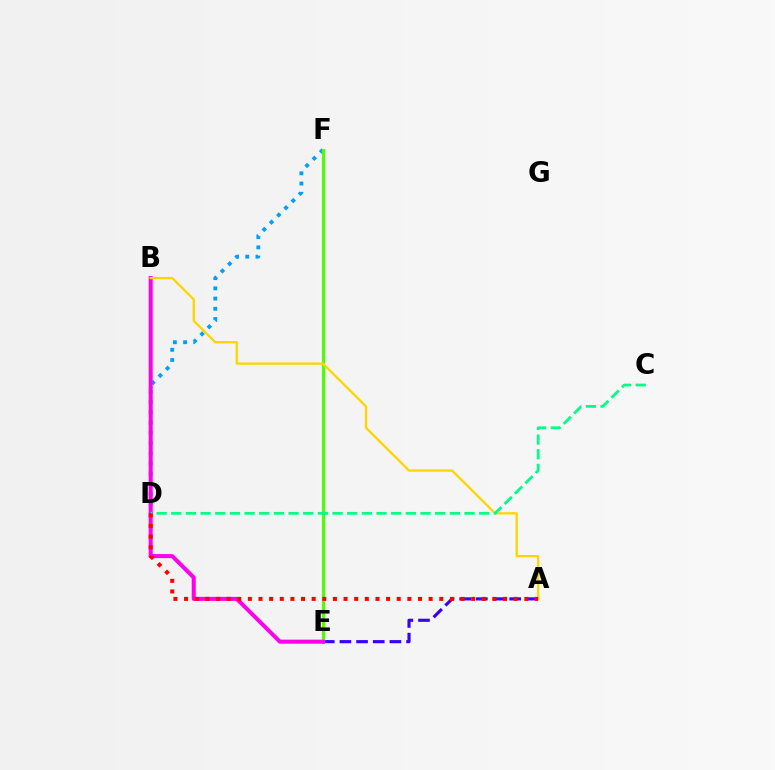{('D', 'F'): [{'color': '#009eff', 'line_style': 'dotted', 'thickness': 2.78}], ('A', 'E'): [{'color': '#3700ff', 'line_style': 'dashed', 'thickness': 2.26}], ('E', 'F'): [{'color': '#4fff00', 'line_style': 'solid', 'thickness': 2.22}], ('B', 'E'): [{'color': '#ff00ed', 'line_style': 'solid', 'thickness': 2.91}], ('A', 'B'): [{'color': '#ffd500', 'line_style': 'solid', 'thickness': 1.65}], ('C', 'D'): [{'color': '#00ff86', 'line_style': 'dashed', 'thickness': 1.99}], ('A', 'D'): [{'color': '#ff0000', 'line_style': 'dotted', 'thickness': 2.89}]}